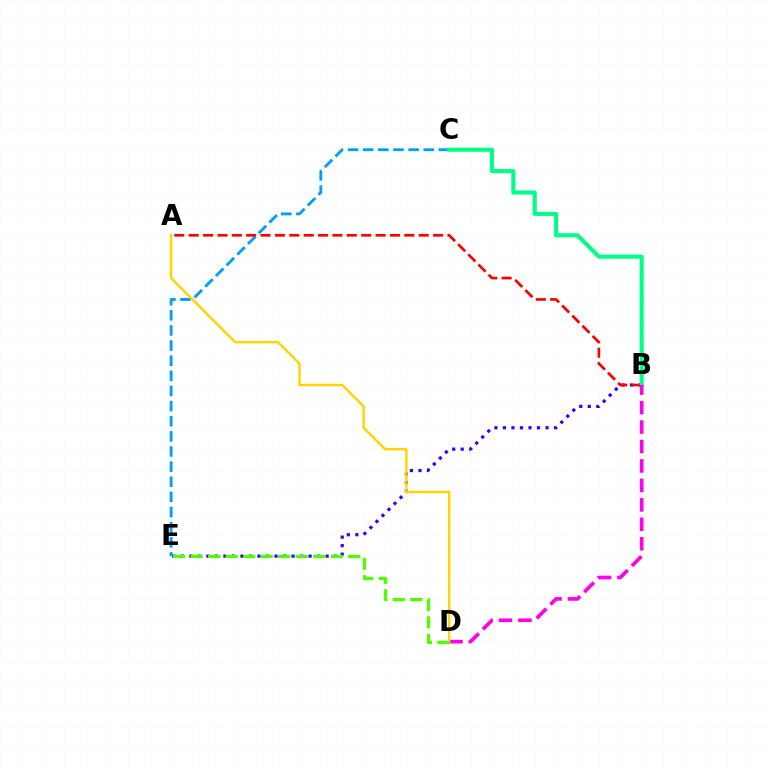{('B', 'E'): [{'color': '#3700ff', 'line_style': 'dotted', 'thickness': 2.31}], ('C', 'E'): [{'color': '#009eff', 'line_style': 'dashed', 'thickness': 2.06}], ('A', 'B'): [{'color': '#ff0000', 'line_style': 'dashed', 'thickness': 1.95}], ('B', 'C'): [{'color': '#00ff86', 'line_style': 'solid', 'thickness': 2.95}], ('B', 'D'): [{'color': '#ff00ed', 'line_style': 'dashed', 'thickness': 2.64}], ('A', 'D'): [{'color': '#ffd500', 'line_style': 'solid', 'thickness': 1.76}], ('D', 'E'): [{'color': '#4fff00', 'line_style': 'dashed', 'thickness': 2.38}]}